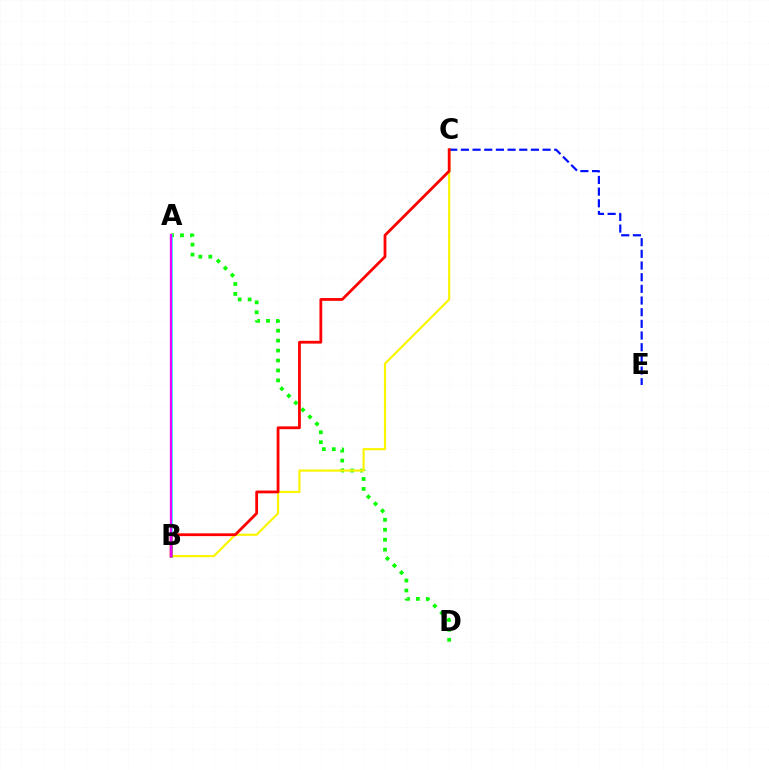{('A', 'D'): [{'color': '#08ff00', 'line_style': 'dotted', 'thickness': 2.7}], ('B', 'C'): [{'color': '#fcf500', 'line_style': 'solid', 'thickness': 1.57}, {'color': '#ff0000', 'line_style': 'solid', 'thickness': 2.01}], ('C', 'E'): [{'color': '#0010ff', 'line_style': 'dashed', 'thickness': 1.59}], ('A', 'B'): [{'color': '#00fff6', 'line_style': 'solid', 'thickness': 1.83}, {'color': '#ee00ff', 'line_style': 'solid', 'thickness': 1.65}]}